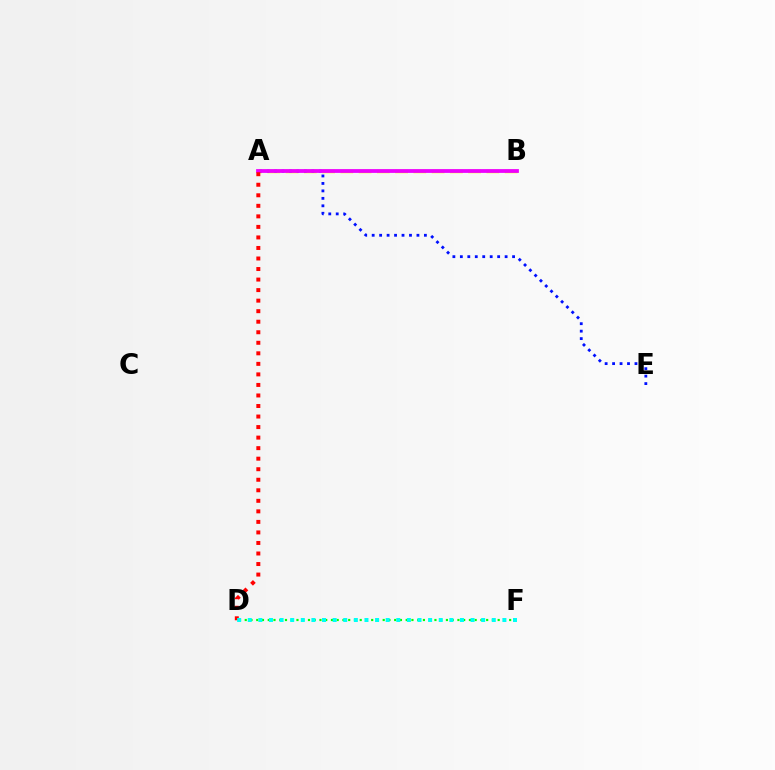{('A', 'B'): [{'color': '#fcf500', 'line_style': 'dashed', 'thickness': 2.48}, {'color': '#ee00ff', 'line_style': 'solid', 'thickness': 2.72}], ('A', 'E'): [{'color': '#0010ff', 'line_style': 'dotted', 'thickness': 2.03}], ('D', 'F'): [{'color': '#08ff00', 'line_style': 'dotted', 'thickness': 1.56}, {'color': '#00fff6', 'line_style': 'dotted', 'thickness': 2.88}], ('A', 'D'): [{'color': '#ff0000', 'line_style': 'dotted', 'thickness': 2.86}]}